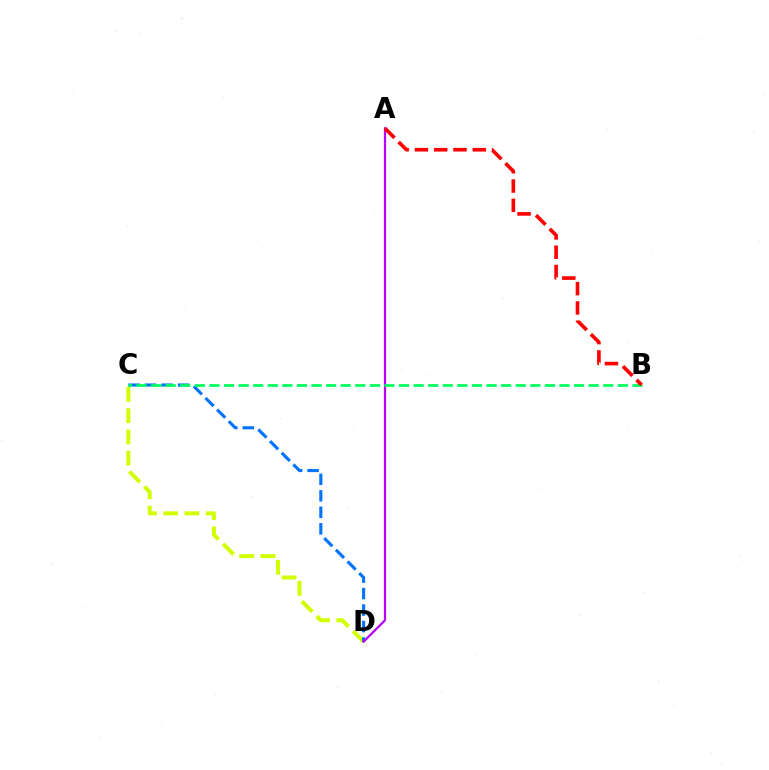{('C', 'D'): [{'color': '#d1ff00', 'line_style': 'dashed', 'thickness': 2.89}, {'color': '#0074ff', 'line_style': 'dashed', 'thickness': 2.24}], ('A', 'D'): [{'color': '#b900ff', 'line_style': 'solid', 'thickness': 1.6}], ('B', 'C'): [{'color': '#00ff5c', 'line_style': 'dashed', 'thickness': 1.98}], ('A', 'B'): [{'color': '#ff0000', 'line_style': 'dashed', 'thickness': 2.62}]}